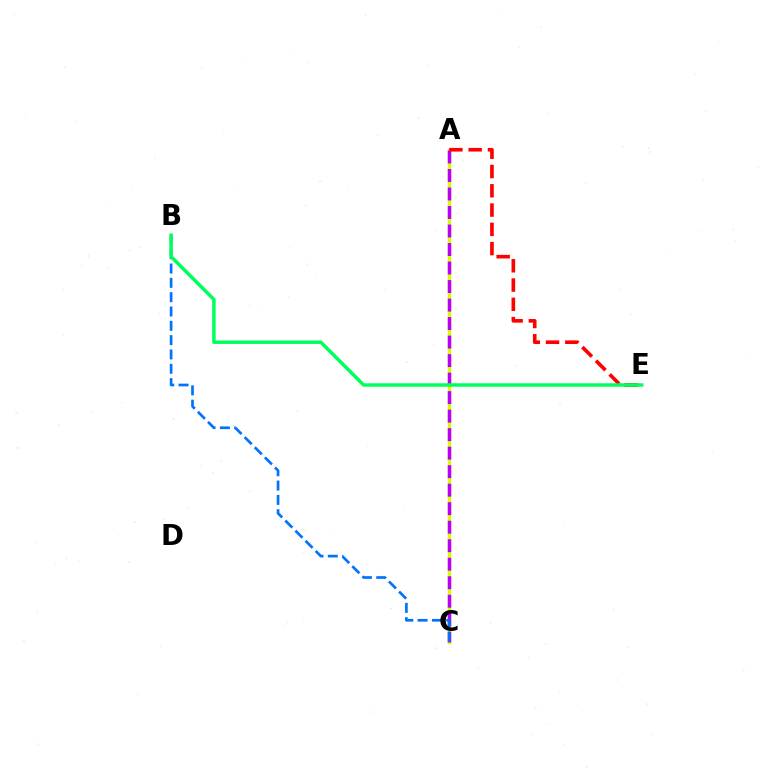{('A', 'C'): [{'color': '#d1ff00', 'line_style': 'solid', 'thickness': 2.5}, {'color': '#b900ff', 'line_style': 'dashed', 'thickness': 2.51}], ('B', 'C'): [{'color': '#0074ff', 'line_style': 'dashed', 'thickness': 1.95}], ('A', 'E'): [{'color': '#ff0000', 'line_style': 'dashed', 'thickness': 2.62}], ('B', 'E'): [{'color': '#00ff5c', 'line_style': 'solid', 'thickness': 2.49}]}